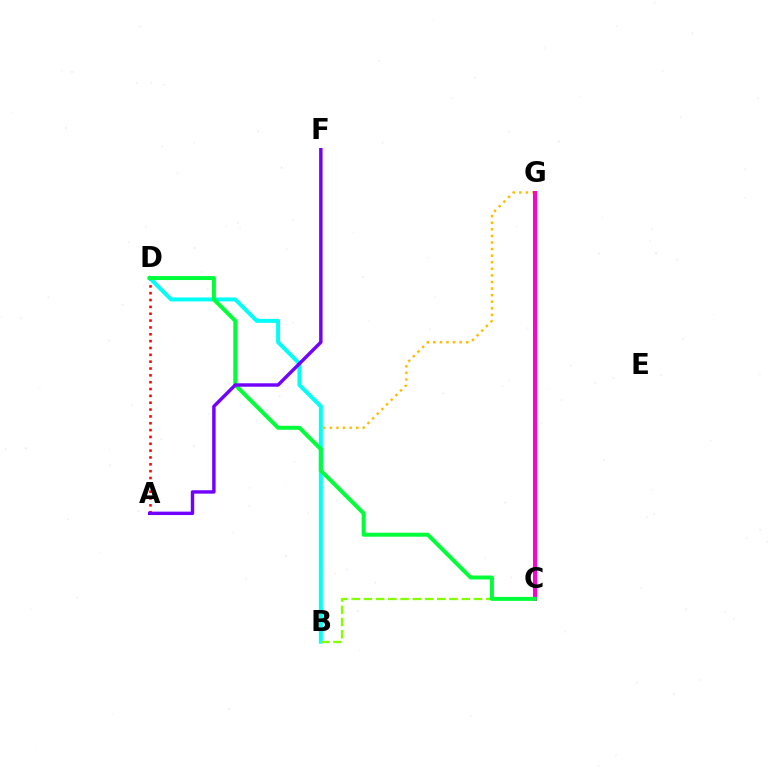{('A', 'D'): [{'color': '#ff0000', 'line_style': 'dotted', 'thickness': 1.86}], ('B', 'G'): [{'color': '#ffbd00', 'line_style': 'dotted', 'thickness': 1.79}], ('C', 'G'): [{'color': '#004bff', 'line_style': 'solid', 'thickness': 2.87}, {'color': '#ff00cf', 'line_style': 'solid', 'thickness': 2.86}], ('B', 'D'): [{'color': '#00fff6', 'line_style': 'solid', 'thickness': 2.86}], ('B', 'C'): [{'color': '#84ff00', 'line_style': 'dashed', 'thickness': 1.66}], ('C', 'D'): [{'color': '#00ff39', 'line_style': 'solid', 'thickness': 2.86}], ('A', 'F'): [{'color': '#7200ff', 'line_style': 'solid', 'thickness': 2.47}]}